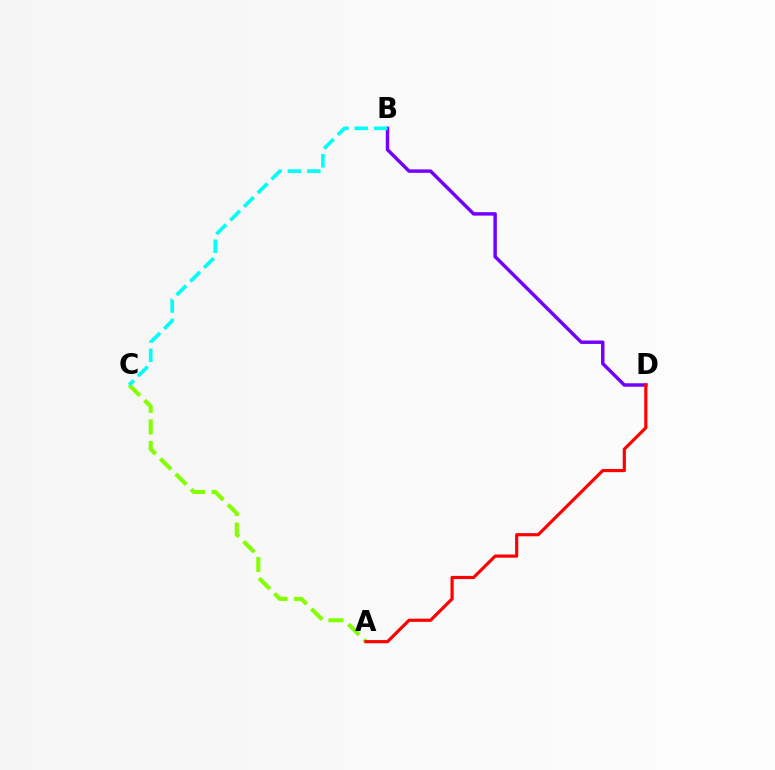{('B', 'D'): [{'color': '#7200ff', 'line_style': 'solid', 'thickness': 2.48}], ('A', 'C'): [{'color': '#84ff00', 'line_style': 'dashed', 'thickness': 2.94}], ('B', 'C'): [{'color': '#00fff6', 'line_style': 'dashed', 'thickness': 2.64}], ('A', 'D'): [{'color': '#ff0000', 'line_style': 'solid', 'thickness': 2.28}]}